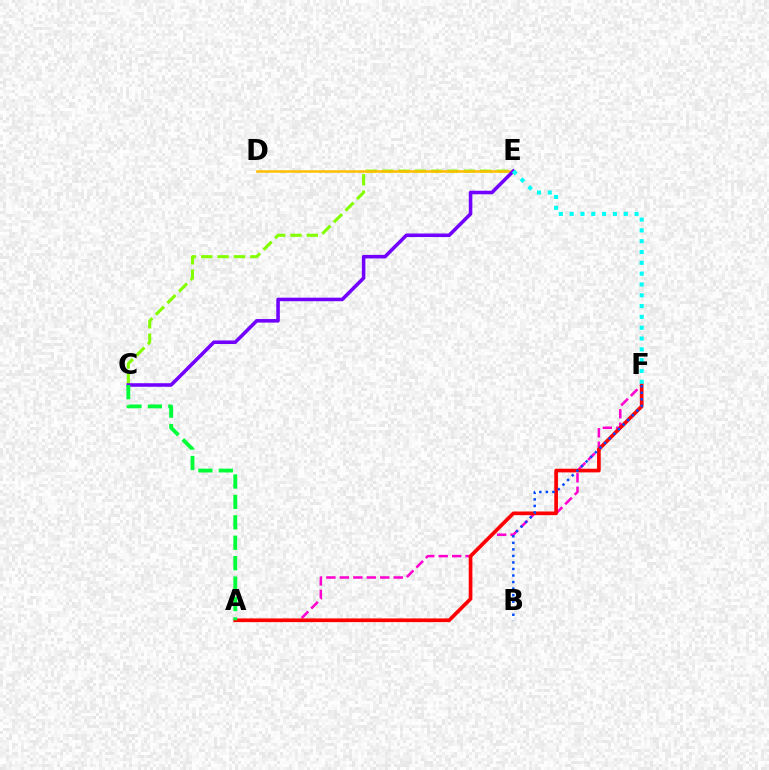{('C', 'E'): [{'color': '#84ff00', 'line_style': 'dashed', 'thickness': 2.22}, {'color': '#7200ff', 'line_style': 'solid', 'thickness': 2.55}], ('A', 'F'): [{'color': '#ff00cf', 'line_style': 'dashed', 'thickness': 1.83}, {'color': '#ff0000', 'line_style': 'solid', 'thickness': 2.65}], ('D', 'E'): [{'color': '#ffbd00', 'line_style': 'solid', 'thickness': 1.82}], ('B', 'F'): [{'color': '#004bff', 'line_style': 'dotted', 'thickness': 1.78}], ('E', 'F'): [{'color': '#00fff6', 'line_style': 'dotted', 'thickness': 2.94}], ('A', 'C'): [{'color': '#00ff39', 'line_style': 'dashed', 'thickness': 2.77}]}